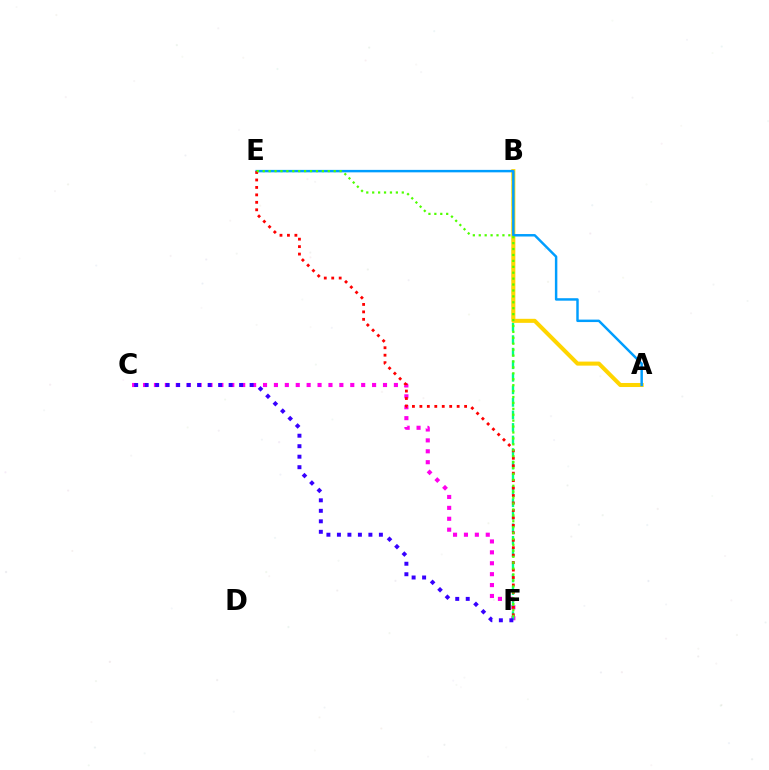{('C', 'F'): [{'color': '#ff00ed', 'line_style': 'dotted', 'thickness': 2.96}, {'color': '#3700ff', 'line_style': 'dotted', 'thickness': 2.85}], ('B', 'F'): [{'color': '#00ff86', 'line_style': 'dashed', 'thickness': 1.7}], ('A', 'B'): [{'color': '#ffd500', 'line_style': 'solid', 'thickness': 2.91}], ('A', 'E'): [{'color': '#009eff', 'line_style': 'solid', 'thickness': 1.77}], ('E', 'F'): [{'color': '#ff0000', 'line_style': 'dotted', 'thickness': 2.03}, {'color': '#4fff00', 'line_style': 'dotted', 'thickness': 1.61}]}